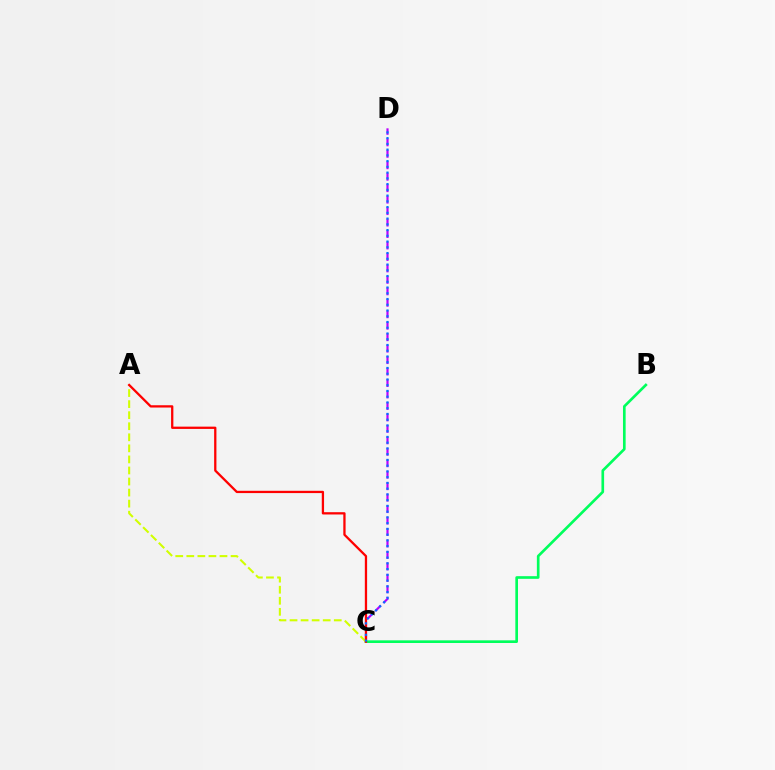{('C', 'D'): [{'color': '#b900ff', 'line_style': 'dashed', 'thickness': 1.56}, {'color': '#0074ff', 'line_style': 'dotted', 'thickness': 1.56}], ('B', 'C'): [{'color': '#00ff5c', 'line_style': 'solid', 'thickness': 1.92}], ('A', 'C'): [{'color': '#d1ff00', 'line_style': 'dashed', 'thickness': 1.5}, {'color': '#ff0000', 'line_style': 'solid', 'thickness': 1.64}]}